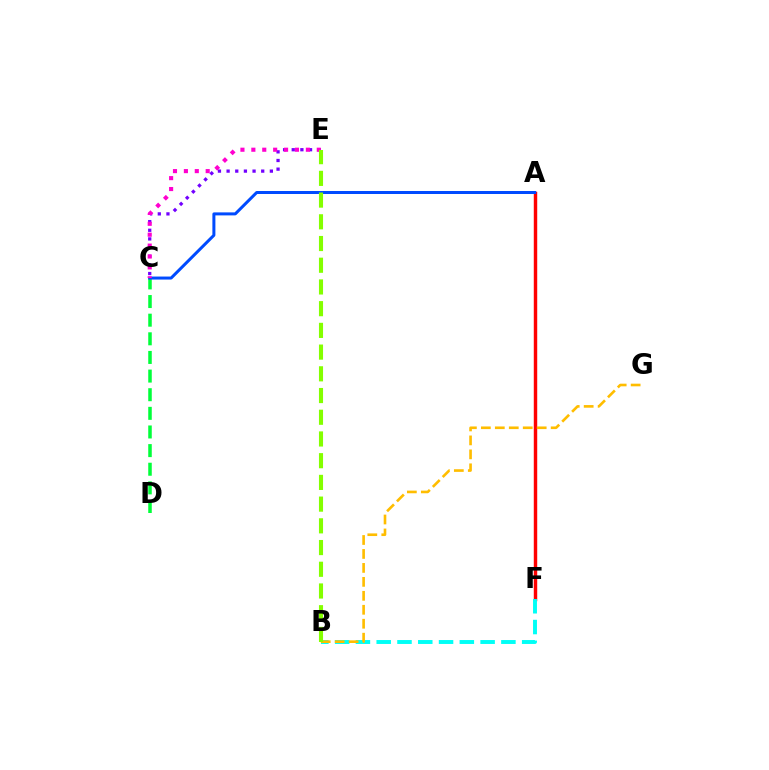{('C', 'E'): [{'color': '#7200ff', 'line_style': 'dotted', 'thickness': 2.35}, {'color': '#ff00cf', 'line_style': 'dotted', 'thickness': 2.96}], ('A', 'F'): [{'color': '#ff0000', 'line_style': 'solid', 'thickness': 2.47}], ('C', 'D'): [{'color': '#00ff39', 'line_style': 'dashed', 'thickness': 2.53}], ('B', 'F'): [{'color': '#00fff6', 'line_style': 'dashed', 'thickness': 2.82}], ('B', 'G'): [{'color': '#ffbd00', 'line_style': 'dashed', 'thickness': 1.9}], ('A', 'C'): [{'color': '#004bff', 'line_style': 'solid', 'thickness': 2.17}], ('B', 'E'): [{'color': '#84ff00', 'line_style': 'dashed', 'thickness': 2.95}]}